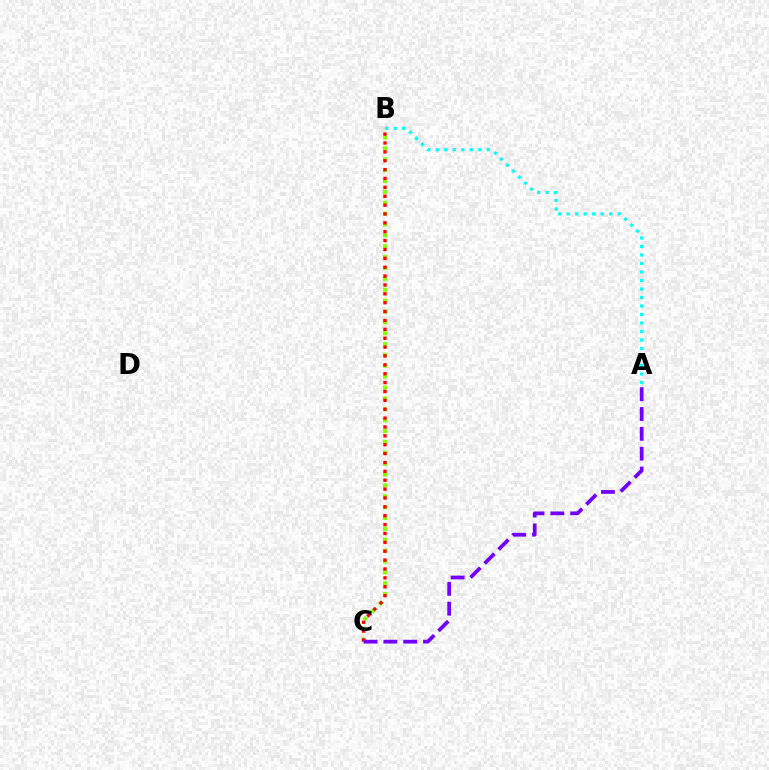{('B', 'C'): [{'color': '#84ff00', 'line_style': 'dotted', 'thickness': 2.95}, {'color': '#ff0000', 'line_style': 'dotted', 'thickness': 2.41}], ('A', 'B'): [{'color': '#00fff6', 'line_style': 'dotted', 'thickness': 2.31}], ('A', 'C'): [{'color': '#7200ff', 'line_style': 'dashed', 'thickness': 2.69}]}